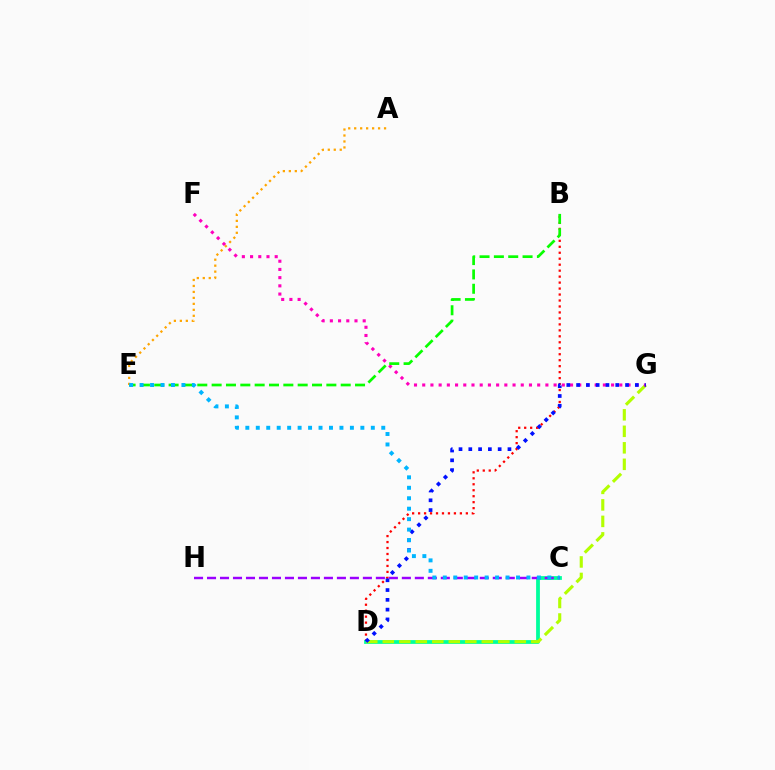{('B', 'D'): [{'color': '#ff0000', 'line_style': 'dotted', 'thickness': 1.62}], ('C', 'D'): [{'color': '#00ff9d', 'line_style': 'solid', 'thickness': 2.72}], ('D', 'G'): [{'color': '#b3ff00', 'line_style': 'dashed', 'thickness': 2.24}, {'color': '#0010ff', 'line_style': 'dotted', 'thickness': 2.66}], ('F', 'G'): [{'color': '#ff00bd', 'line_style': 'dotted', 'thickness': 2.23}], ('B', 'E'): [{'color': '#08ff00', 'line_style': 'dashed', 'thickness': 1.95}], ('A', 'E'): [{'color': '#ffa500', 'line_style': 'dotted', 'thickness': 1.62}], ('C', 'H'): [{'color': '#9b00ff', 'line_style': 'dashed', 'thickness': 1.76}], ('C', 'E'): [{'color': '#00b5ff', 'line_style': 'dotted', 'thickness': 2.84}]}